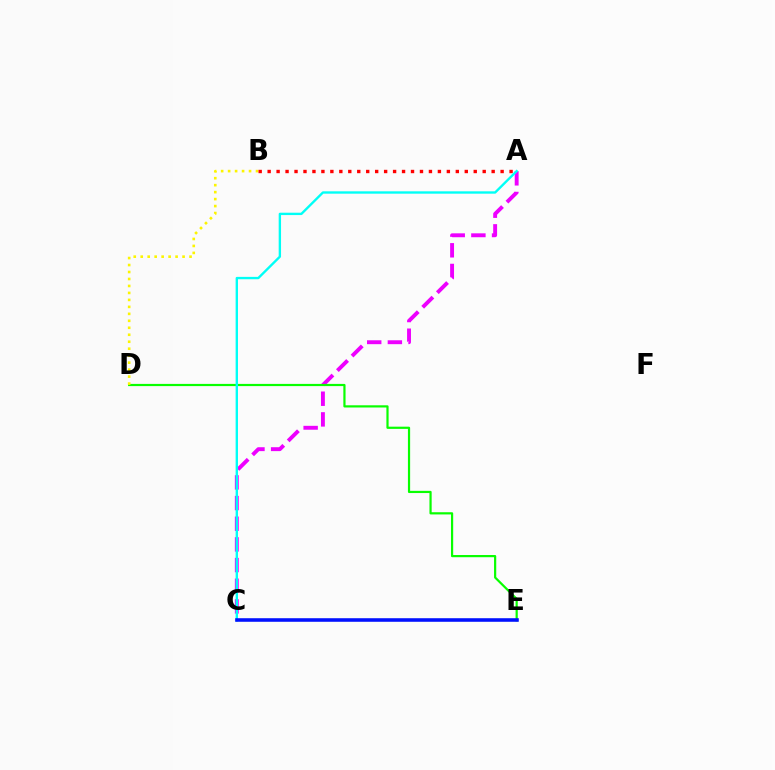{('A', 'C'): [{'color': '#ee00ff', 'line_style': 'dashed', 'thickness': 2.81}, {'color': '#00fff6', 'line_style': 'solid', 'thickness': 1.7}], ('D', 'E'): [{'color': '#08ff00', 'line_style': 'solid', 'thickness': 1.59}], ('B', 'D'): [{'color': '#fcf500', 'line_style': 'dotted', 'thickness': 1.89}], ('A', 'B'): [{'color': '#ff0000', 'line_style': 'dotted', 'thickness': 2.43}], ('C', 'E'): [{'color': '#0010ff', 'line_style': 'solid', 'thickness': 2.56}]}